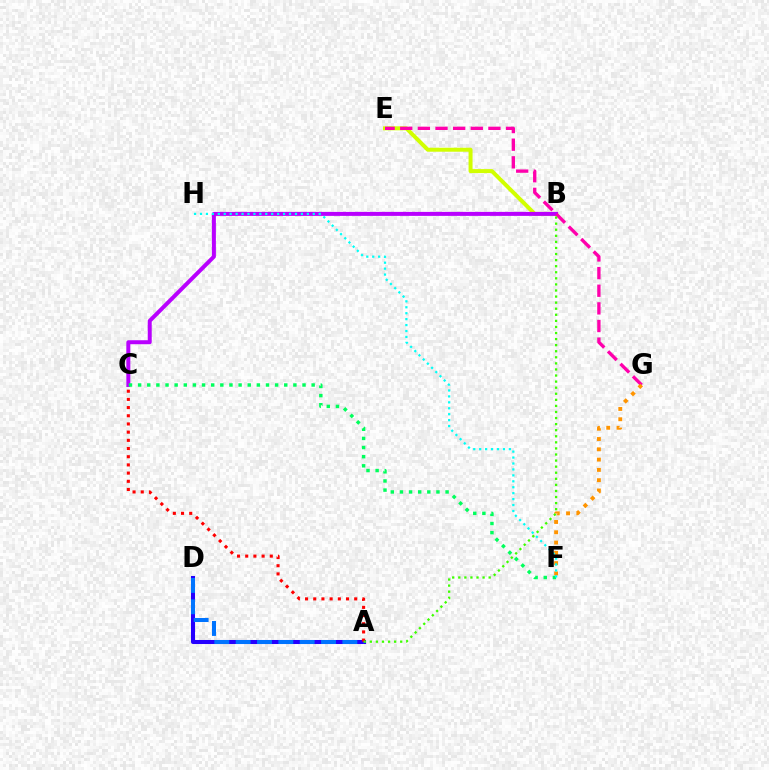{('A', 'D'): [{'color': '#2500ff', 'line_style': 'solid', 'thickness': 2.91}, {'color': '#0074ff', 'line_style': 'dashed', 'thickness': 2.9}], ('B', 'E'): [{'color': '#d1ff00', 'line_style': 'solid', 'thickness': 2.87}], ('B', 'C'): [{'color': '#b900ff', 'line_style': 'solid', 'thickness': 2.87}], ('E', 'G'): [{'color': '#ff00ac', 'line_style': 'dashed', 'thickness': 2.4}], ('C', 'F'): [{'color': '#00ff5c', 'line_style': 'dotted', 'thickness': 2.48}], ('F', 'G'): [{'color': '#ff9400', 'line_style': 'dotted', 'thickness': 2.8}], ('A', 'C'): [{'color': '#ff0000', 'line_style': 'dotted', 'thickness': 2.23}], ('F', 'H'): [{'color': '#00fff6', 'line_style': 'dotted', 'thickness': 1.61}], ('A', 'B'): [{'color': '#3dff00', 'line_style': 'dotted', 'thickness': 1.65}]}